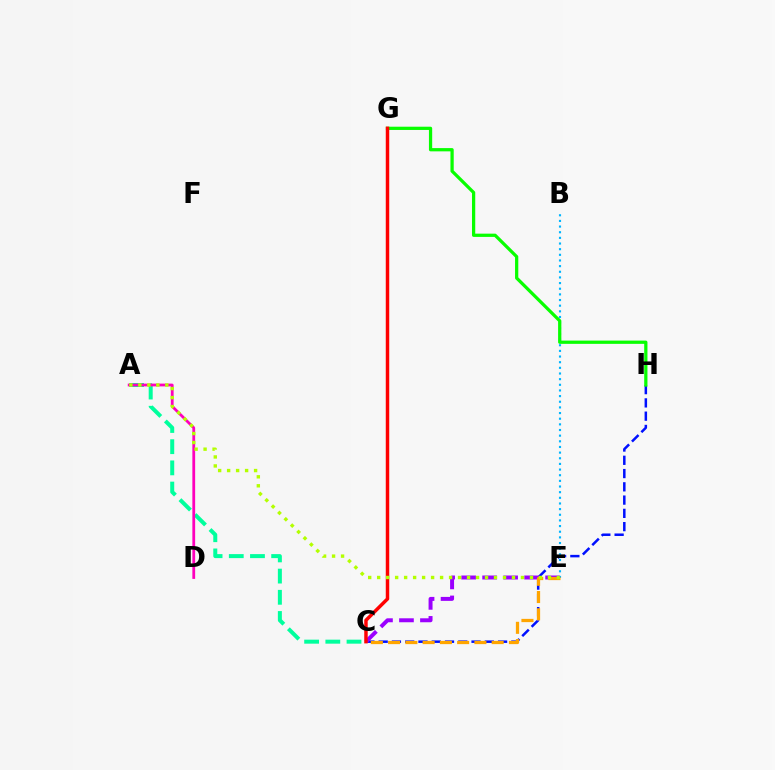{('C', 'H'): [{'color': '#0010ff', 'line_style': 'dashed', 'thickness': 1.8}], ('B', 'E'): [{'color': '#00b5ff', 'line_style': 'dotted', 'thickness': 1.54}], ('C', 'E'): [{'color': '#9b00ff', 'line_style': 'dashed', 'thickness': 2.85}, {'color': '#ffa500', 'line_style': 'dashed', 'thickness': 2.34}], ('A', 'C'): [{'color': '#00ff9d', 'line_style': 'dashed', 'thickness': 2.88}], ('A', 'D'): [{'color': '#ff00bd', 'line_style': 'solid', 'thickness': 2.0}], ('G', 'H'): [{'color': '#08ff00', 'line_style': 'solid', 'thickness': 2.34}], ('C', 'G'): [{'color': '#ff0000', 'line_style': 'solid', 'thickness': 2.49}], ('A', 'E'): [{'color': '#b3ff00', 'line_style': 'dotted', 'thickness': 2.44}]}